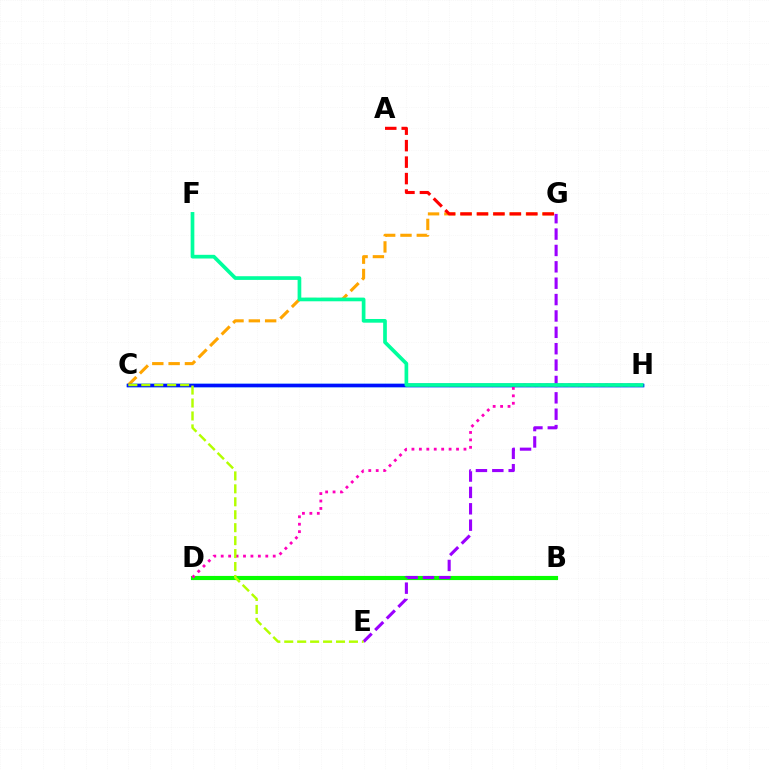{('C', 'H'): [{'color': '#00b5ff', 'line_style': 'solid', 'thickness': 2.49}, {'color': '#0010ff', 'line_style': 'solid', 'thickness': 2.51}], ('C', 'G'): [{'color': '#ffa500', 'line_style': 'dashed', 'thickness': 2.22}], ('A', 'G'): [{'color': '#ff0000', 'line_style': 'dashed', 'thickness': 2.24}], ('B', 'D'): [{'color': '#08ff00', 'line_style': 'solid', 'thickness': 2.98}], ('E', 'G'): [{'color': '#9b00ff', 'line_style': 'dashed', 'thickness': 2.22}], ('D', 'H'): [{'color': '#ff00bd', 'line_style': 'dotted', 'thickness': 2.02}], ('C', 'E'): [{'color': '#b3ff00', 'line_style': 'dashed', 'thickness': 1.76}], ('F', 'H'): [{'color': '#00ff9d', 'line_style': 'solid', 'thickness': 2.66}]}